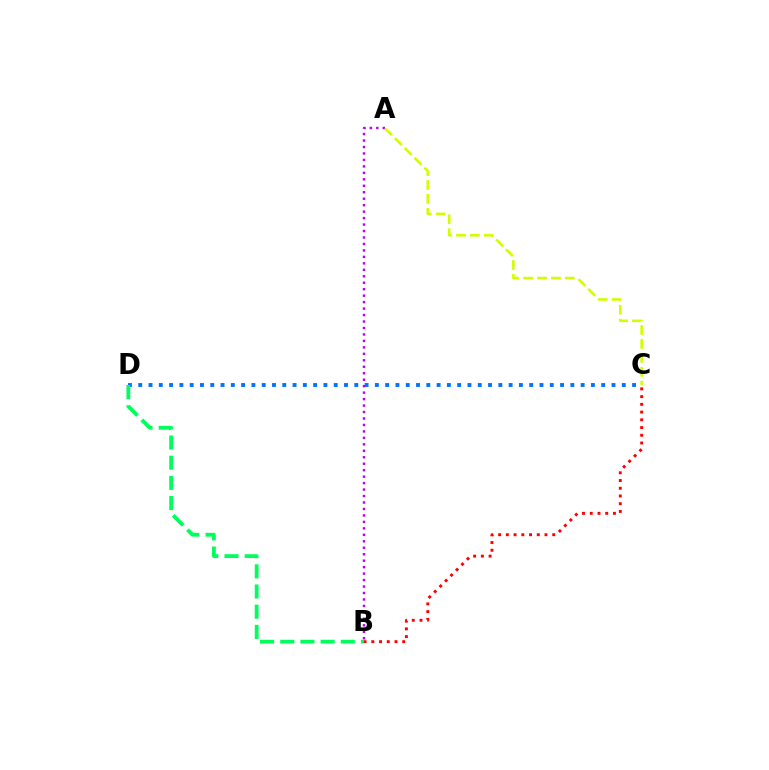{('C', 'D'): [{'color': '#0074ff', 'line_style': 'dotted', 'thickness': 2.8}], ('A', 'B'): [{'color': '#b900ff', 'line_style': 'dotted', 'thickness': 1.76}], ('A', 'C'): [{'color': '#d1ff00', 'line_style': 'dashed', 'thickness': 1.89}], ('B', 'D'): [{'color': '#00ff5c', 'line_style': 'dashed', 'thickness': 2.74}], ('B', 'C'): [{'color': '#ff0000', 'line_style': 'dotted', 'thickness': 2.1}]}